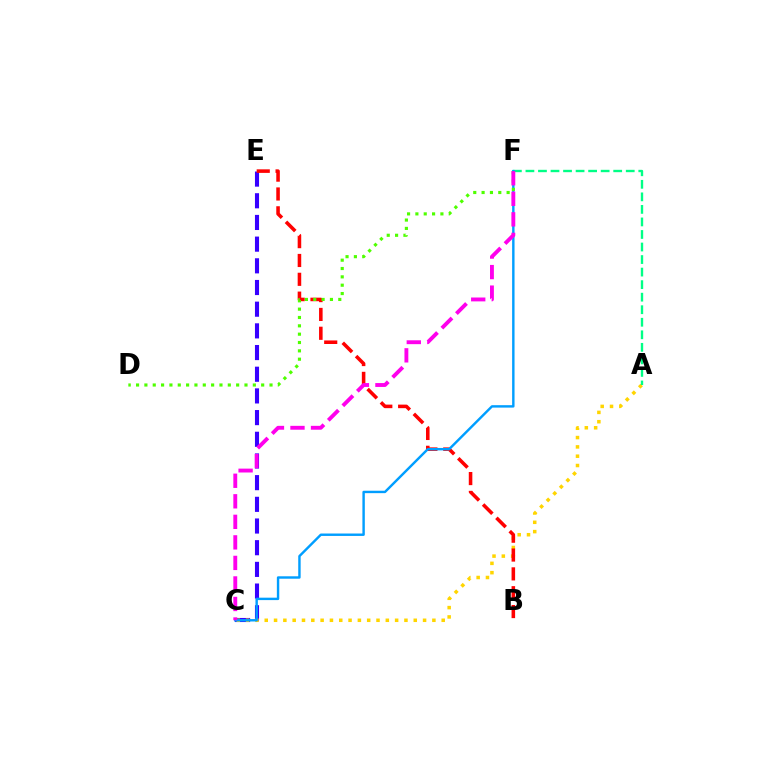{('C', 'E'): [{'color': '#3700ff', 'line_style': 'dashed', 'thickness': 2.95}], ('A', 'C'): [{'color': '#ffd500', 'line_style': 'dotted', 'thickness': 2.53}], ('B', 'E'): [{'color': '#ff0000', 'line_style': 'dashed', 'thickness': 2.56}], ('A', 'F'): [{'color': '#00ff86', 'line_style': 'dashed', 'thickness': 1.7}], ('C', 'F'): [{'color': '#009eff', 'line_style': 'solid', 'thickness': 1.74}, {'color': '#ff00ed', 'line_style': 'dashed', 'thickness': 2.79}], ('D', 'F'): [{'color': '#4fff00', 'line_style': 'dotted', 'thickness': 2.27}]}